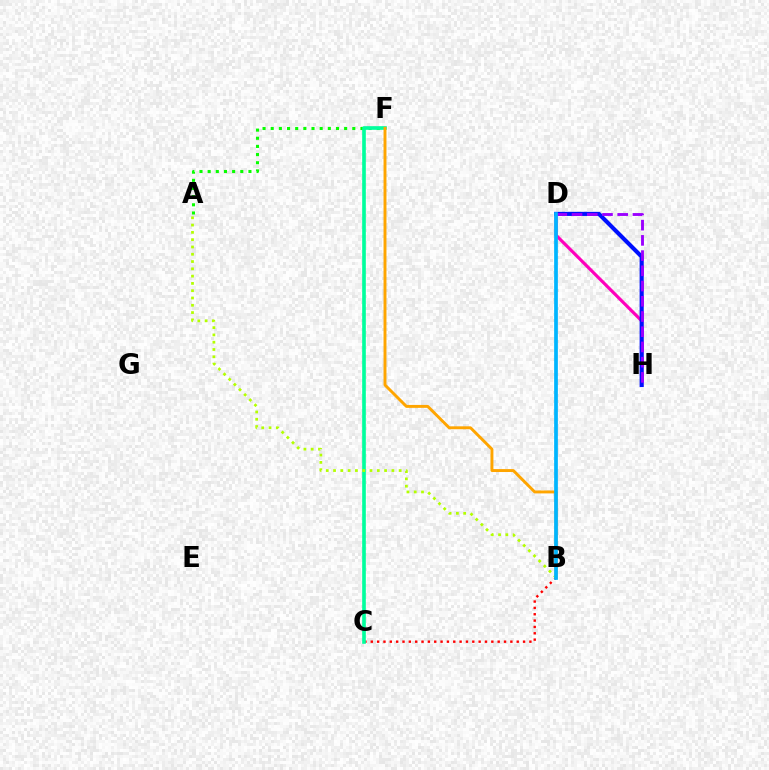{('D', 'H'): [{'color': '#ff00bd', 'line_style': 'solid', 'thickness': 2.27}, {'color': '#0010ff', 'line_style': 'solid', 'thickness': 2.96}, {'color': '#9b00ff', 'line_style': 'dashed', 'thickness': 2.07}], ('A', 'F'): [{'color': '#08ff00', 'line_style': 'dotted', 'thickness': 2.22}], ('B', 'C'): [{'color': '#ff0000', 'line_style': 'dotted', 'thickness': 1.72}], ('C', 'F'): [{'color': '#00ff9d', 'line_style': 'solid', 'thickness': 2.63}], ('B', 'F'): [{'color': '#ffa500', 'line_style': 'solid', 'thickness': 2.11}], ('A', 'B'): [{'color': '#b3ff00', 'line_style': 'dotted', 'thickness': 1.98}], ('B', 'D'): [{'color': '#00b5ff', 'line_style': 'solid', 'thickness': 2.68}]}